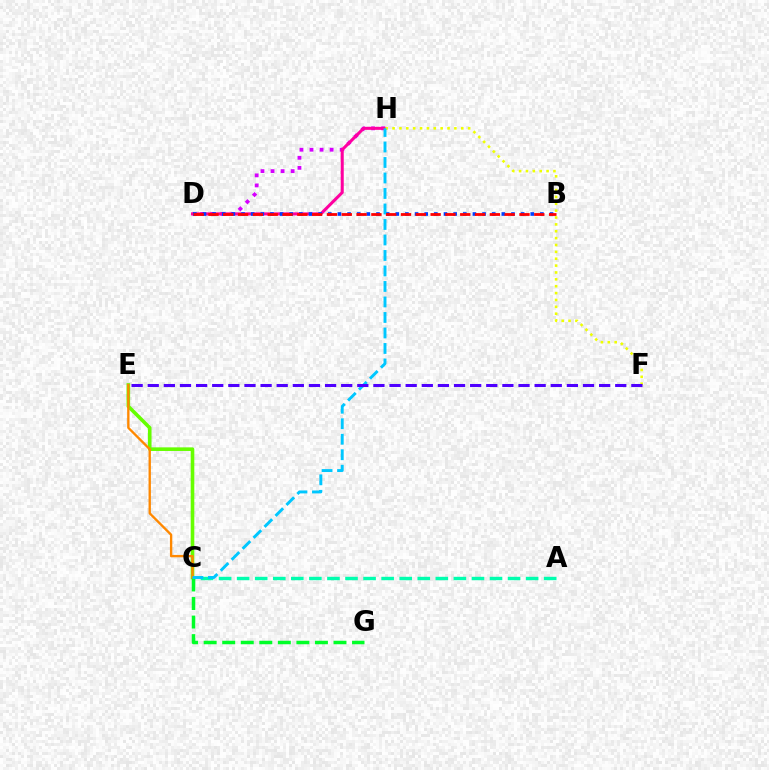{('D', 'H'): [{'color': '#d600ff', 'line_style': 'dotted', 'thickness': 2.73}, {'color': '#ff00a0', 'line_style': 'solid', 'thickness': 2.19}], ('A', 'C'): [{'color': '#00ffaf', 'line_style': 'dashed', 'thickness': 2.45}], ('B', 'D'): [{'color': '#003fff', 'line_style': 'dotted', 'thickness': 2.62}, {'color': '#ff0000', 'line_style': 'dashed', 'thickness': 2.01}], ('C', 'E'): [{'color': '#66ff00', 'line_style': 'solid', 'thickness': 2.6}, {'color': '#ff8800', 'line_style': 'solid', 'thickness': 1.7}], ('F', 'H'): [{'color': '#eeff00', 'line_style': 'dotted', 'thickness': 1.87}], ('C', 'G'): [{'color': '#00ff27', 'line_style': 'dashed', 'thickness': 2.52}], ('C', 'H'): [{'color': '#00c7ff', 'line_style': 'dashed', 'thickness': 2.11}], ('E', 'F'): [{'color': '#4f00ff', 'line_style': 'dashed', 'thickness': 2.19}]}